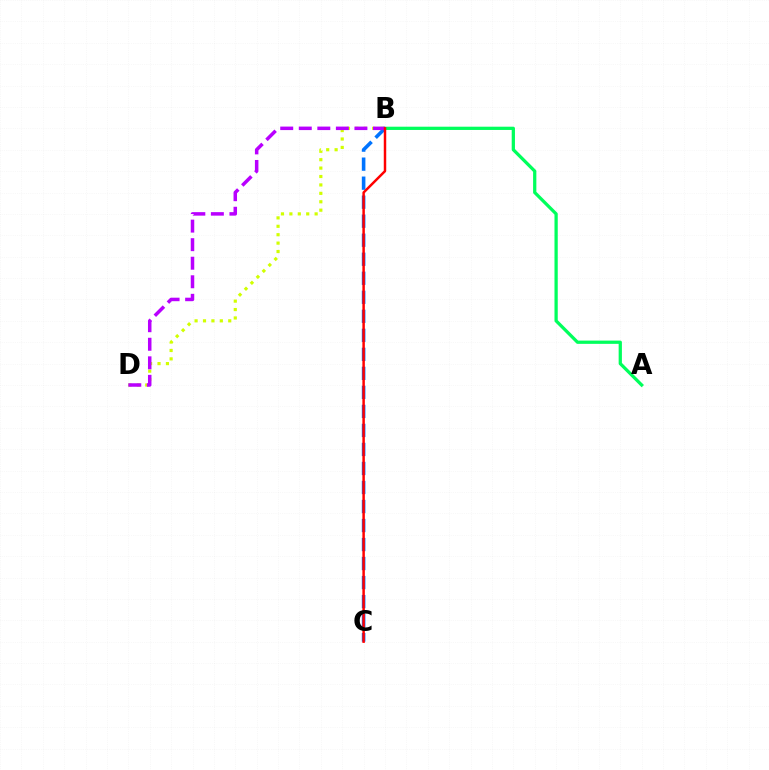{('B', 'C'): [{'color': '#0074ff', 'line_style': 'dashed', 'thickness': 2.58}, {'color': '#ff0000', 'line_style': 'solid', 'thickness': 1.78}], ('A', 'B'): [{'color': '#00ff5c', 'line_style': 'solid', 'thickness': 2.35}], ('B', 'D'): [{'color': '#d1ff00', 'line_style': 'dotted', 'thickness': 2.29}, {'color': '#b900ff', 'line_style': 'dashed', 'thickness': 2.52}]}